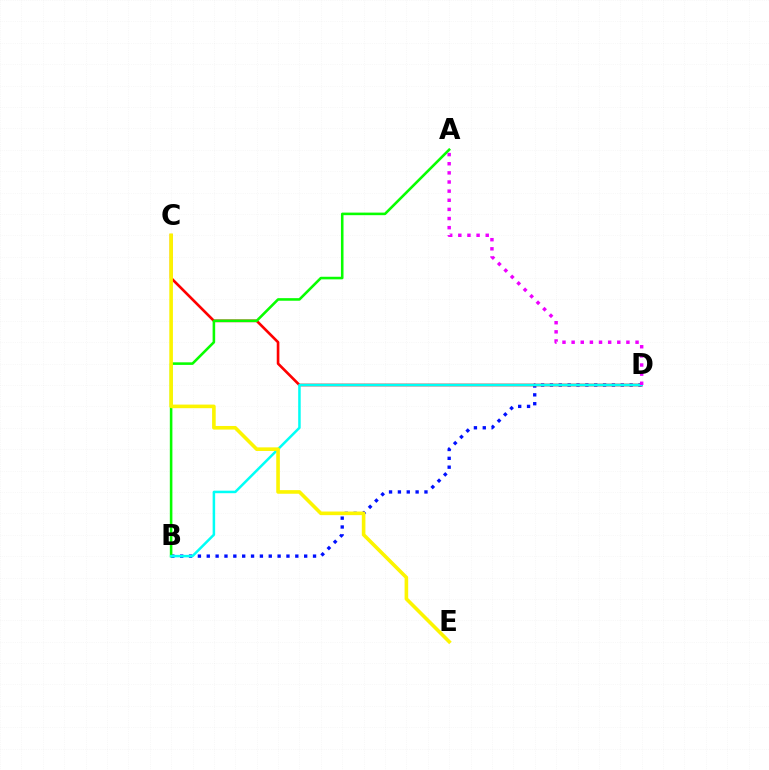{('B', 'D'): [{'color': '#0010ff', 'line_style': 'dotted', 'thickness': 2.41}, {'color': '#00fff6', 'line_style': 'solid', 'thickness': 1.81}], ('C', 'D'): [{'color': '#ff0000', 'line_style': 'solid', 'thickness': 1.9}], ('A', 'B'): [{'color': '#08ff00', 'line_style': 'solid', 'thickness': 1.86}], ('C', 'E'): [{'color': '#fcf500', 'line_style': 'solid', 'thickness': 2.59}], ('A', 'D'): [{'color': '#ee00ff', 'line_style': 'dotted', 'thickness': 2.48}]}